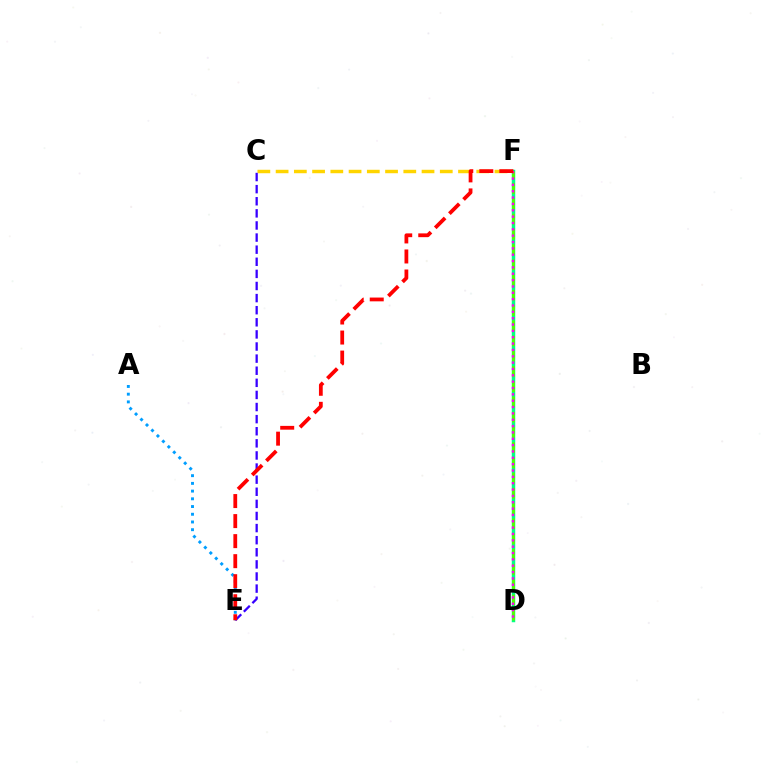{('C', 'F'): [{'color': '#ffd500', 'line_style': 'dashed', 'thickness': 2.48}], ('D', 'F'): [{'color': '#00ff86', 'line_style': 'solid', 'thickness': 2.5}, {'color': '#4fff00', 'line_style': 'dashed', 'thickness': 2.07}, {'color': '#ff00ed', 'line_style': 'dotted', 'thickness': 1.72}], ('A', 'E'): [{'color': '#009eff', 'line_style': 'dotted', 'thickness': 2.1}], ('C', 'E'): [{'color': '#3700ff', 'line_style': 'dashed', 'thickness': 1.64}], ('E', 'F'): [{'color': '#ff0000', 'line_style': 'dashed', 'thickness': 2.72}]}